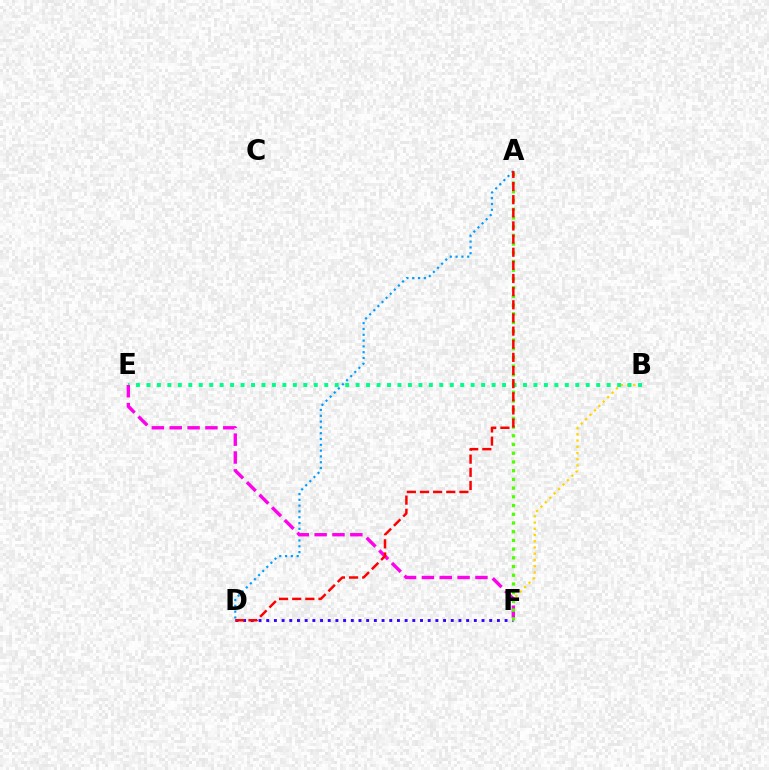{('D', 'F'): [{'color': '#3700ff', 'line_style': 'dotted', 'thickness': 2.09}], ('B', 'F'): [{'color': '#ffd500', 'line_style': 'dotted', 'thickness': 1.69}], ('B', 'E'): [{'color': '#00ff86', 'line_style': 'dotted', 'thickness': 2.84}], ('A', 'D'): [{'color': '#009eff', 'line_style': 'dotted', 'thickness': 1.58}, {'color': '#ff0000', 'line_style': 'dashed', 'thickness': 1.79}], ('E', 'F'): [{'color': '#ff00ed', 'line_style': 'dashed', 'thickness': 2.43}], ('A', 'F'): [{'color': '#4fff00', 'line_style': 'dotted', 'thickness': 2.37}]}